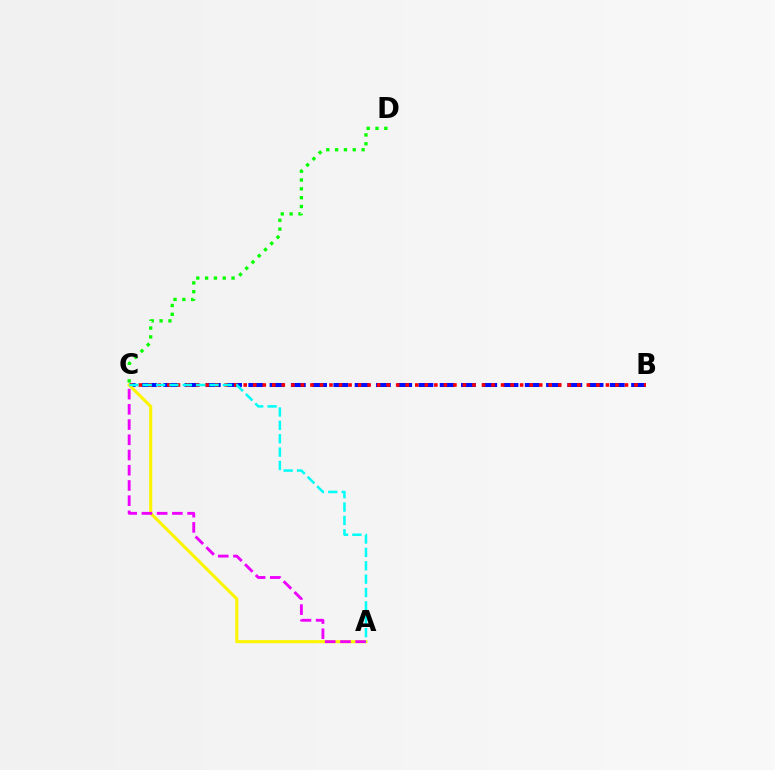{('B', 'C'): [{'color': '#0010ff', 'line_style': 'dashed', 'thickness': 2.89}, {'color': '#ff0000', 'line_style': 'dotted', 'thickness': 2.59}], ('A', 'C'): [{'color': '#fcf500', 'line_style': 'solid', 'thickness': 2.22}, {'color': '#ee00ff', 'line_style': 'dashed', 'thickness': 2.07}, {'color': '#00fff6', 'line_style': 'dashed', 'thickness': 1.82}], ('C', 'D'): [{'color': '#08ff00', 'line_style': 'dotted', 'thickness': 2.4}]}